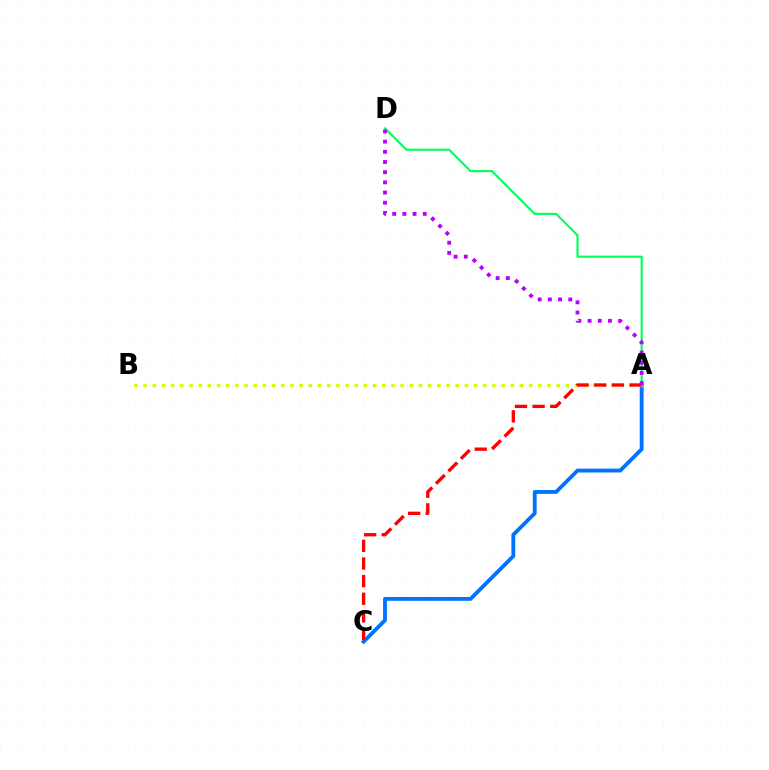{('A', 'C'): [{'color': '#0074ff', 'line_style': 'solid', 'thickness': 2.77}, {'color': '#ff0000', 'line_style': 'dashed', 'thickness': 2.39}], ('A', 'B'): [{'color': '#d1ff00', 'line_style': 'dotted', 'thickness': 2.49}], ('A', 'D'): [{'color': '#00ff5c', 'line_style': 'solid', 'thickness': 1.53}, {'color': '#b900ff', 'line_style': 'dotted', 'thickness': 2.77}]}